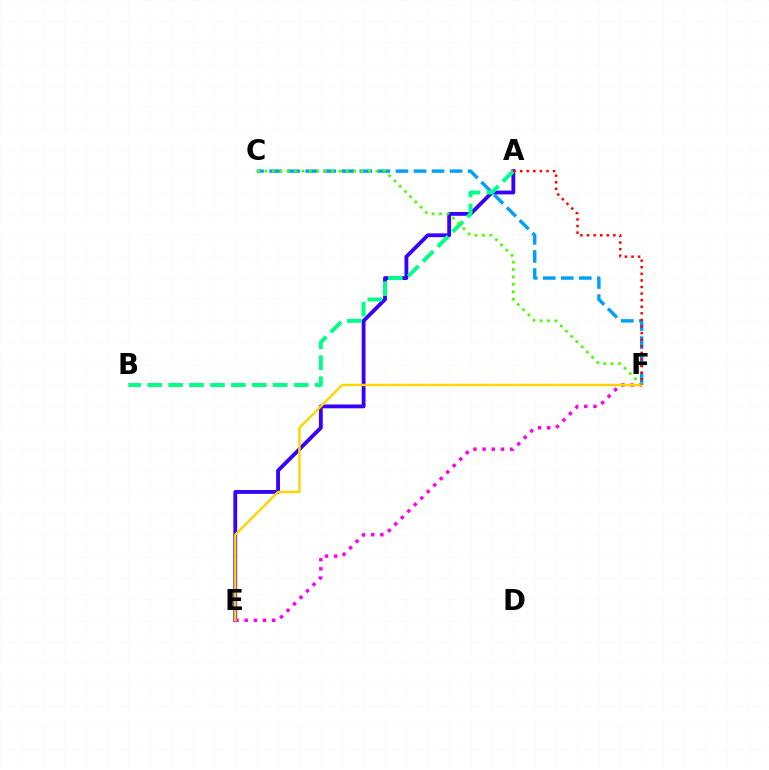{('A', 'E'): [{'color': '#3700ff', 'line_style': 'solid', 'thickness': 2.76}], ('C', 'F'): [{'color': '#009eff', 'line_style': 'dashed', 'thickness': 2.45}, {'color': '#4fff00', 'line_style': 'dotted', 'thickness': 2.01}], ('A', 'B'): [{'color': '#00ff86', 'line_style': 'dashed', 'thickness': 2.84}], ('E', 'F'): [{'color': '#ff00ed', 'line_style': 'dotted', 'thickness': 2.49}, {'color': '#ffd500', 'line_style': 'solid', 'thickness': 1.75}], ('A', 'F'): [{'color': '#ff0000', 'line_style': 'dotted', 'thickness': 1.79}]}